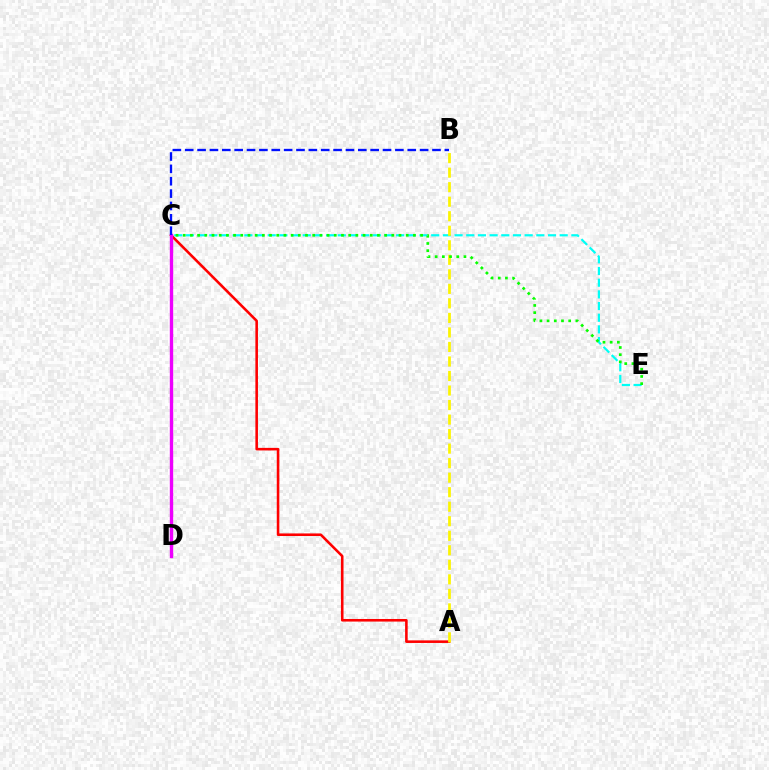{('A', 'C'): [{'color': '#ff0000', 'line_style': 'solid', 'thickness': 1.86}], ('C', 'E'): [{'color': '#00fff6', 'line_style': 'dashed', 'thickness': 1.59}, {'color': '#08ff00', 'line_style': 'dotted', 'thickness': 1.95}], ('A', 'B'): [{'color': '#fcf500', 'line_style': 'dashed', 'thickness': 1.97}], ('C', 'D'): [{'color': '#ee00ff', 'line_style': 'solid', 'thickness': 2.43}], ('B', 'C'): [{'color': '#0010ff', 'line_style': 'dashed', 'thickness': 1.68}]}